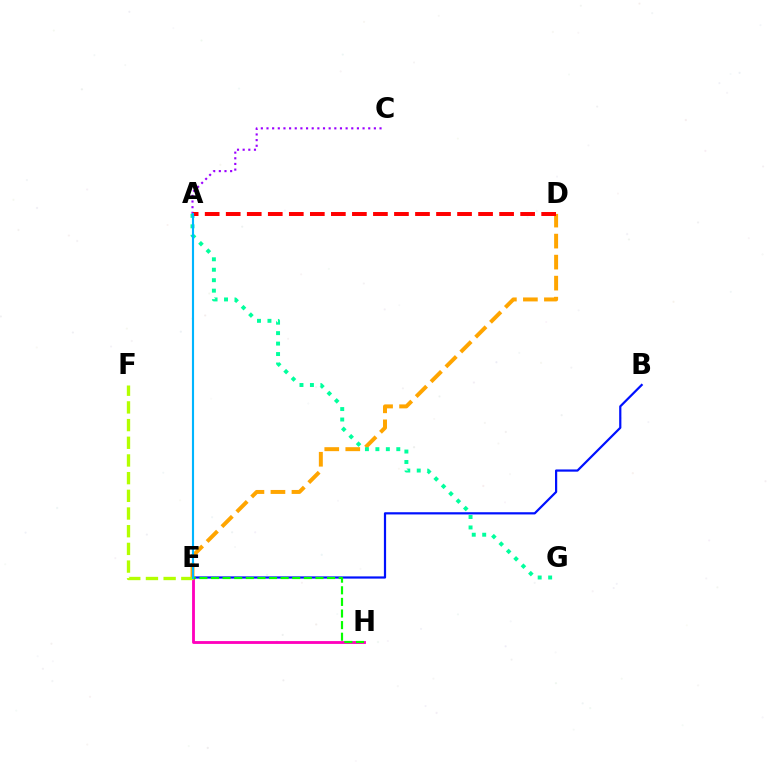{('E', 'H'): [{'color': '#ff00bd', 'line_style': 'solid', 'thickness': 2.04}, {'color': '#08ff00', 'line_style': 'dashed', 'thickness': 1.58}], ('B', 'E'): [{'color': '#0010ff', 'line_style': 'solid', 'thickness': 1.59}], ('D', 'E'): [{'color': '#ffa500', 'line_style': 'dashed', 'thickness': 2.85}], ('A', 'C'): [{'color': '#9b00ff', 'line_style': 'dotted', 'thickness': 1.54}], ('E', 'F'): [{'color': '#b3ff00', 'line_style': 'dashed', 'thickness': 2.4}], ('A', 'G'): [{'color': '#00ff9d', 'line_style': 'dotted', 'thickness': 2.84}], ('A', 'D'): [{'color': '#ff0000', 'line_style': 'dashed', 'thickness': 2.86}], ('A', 'E'): [{'color': '#00b5ff', 'line_style': 'solid', 'thickness': 1.53}]}